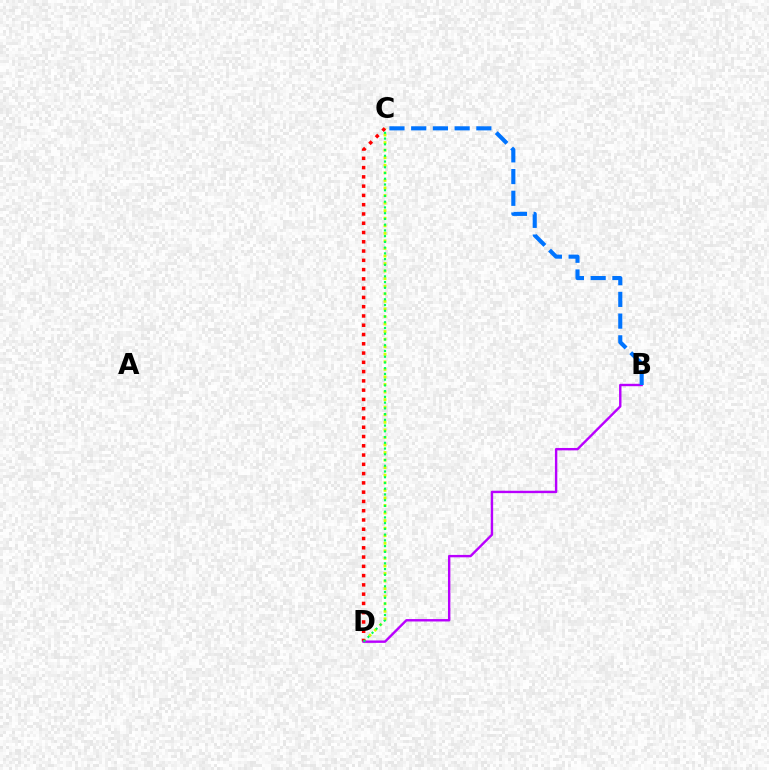{('C', 'D'): [{'color': '#d1ff00', 'line_style': 'dotted', 'thickness': 2.05}, {'color': '#ff0000', 'line_style': 'dotted', 'thickness': 2.52}, {'color': '#00ff5c', 'line_style': 'dotted', 'thickness': 1.56}], ('B', 'D'): [{'color': '#b900ff', 'line_style': 'solid', 'thickness': 1.73}], ('B', 'C'): [{'color': '#0074ff', 'line_style': 'dashed', 'thickness': 2.95}]}